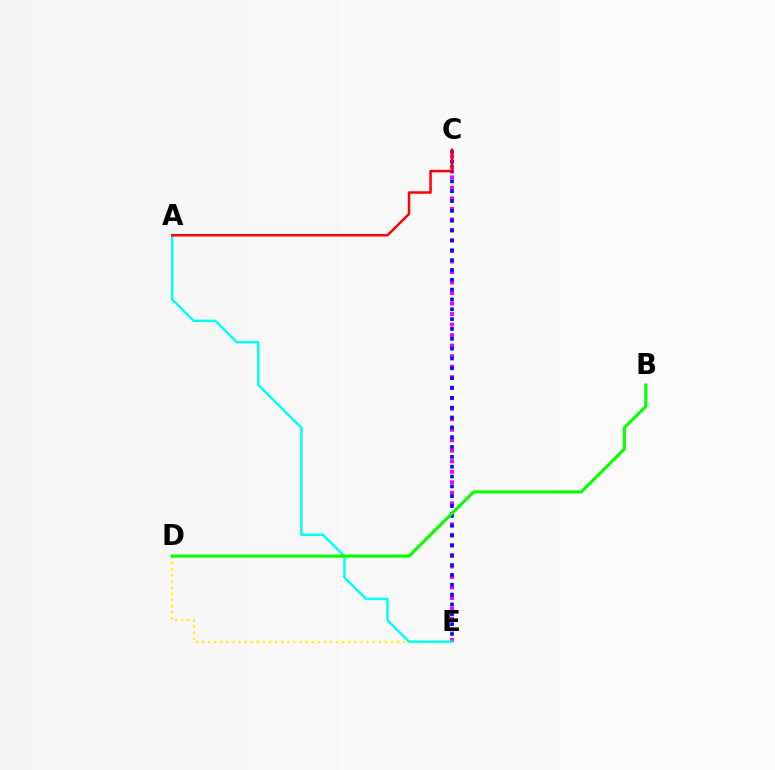{('D', 'E'): [{'color': '#fcf500', 'line_style': 'dotted', 'thickness': 1.66}], ('C', 'E'): [{'color': '#ee00ff', 'line_style': 'dotted', 'thickness': 2.86}, {'color': '#0010ff', 'line_style': 'dotted', 'thickness': 2.67}], ('A', 'E'): [{'color': '#00fff6', 'line_style': 'solid', 'thickness': 1.77}], ('B', 'D'): [{'color': '#08ff00', 'line_style': 'solid', 'thickness': 2.25}], ('A', 'C'): [{'color': '#ff0000', 'line_style': 'solid', 'thickness': 1.79}]}